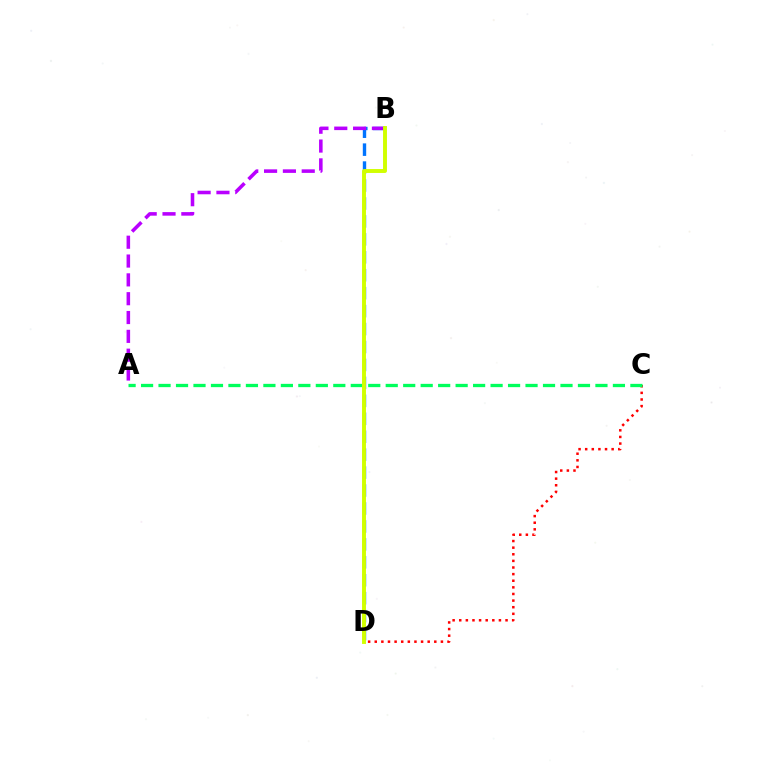{('C', 'D'): [{'color': '#ff0000', 'line_style': 'dotted', 'thickness': 1.8}], ('A', 'C'): [{'color': '#00ff5c', 'line_style': 'dashed', 'thickness': 2.37}], ('B', 'D'): [{'color': '#0074ff', 'line_style': 'dashed', 'thickness': 2.44}, {'color': '#d1ff00', 'line_style': 'solid', 'thickness': 2.82}], ('A', 'B'): [{'color': '#b900ff', 'line_style': 'dashed', 'thickness': 2.56}]}